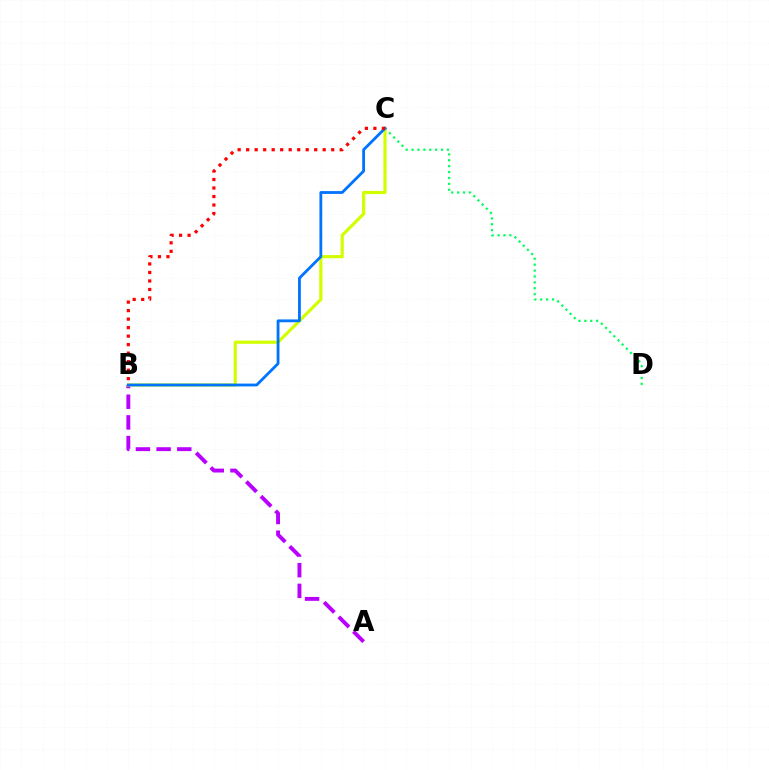{('A', 'B'): [{'color': '#b900ff', 'line_style': 'dashed', 'thickness': 2.81}], ('C', 'D'): [{'color': '#00ff5c', 'line_style': 'dotted', 'thickness': 1.6}], ('B', 'C'): [{'color': '#d1ff00', 'line_style': 'solid', 'thickness': 2.3}, {'color': '#0074ff', 'line_style': 'solid', 'thickness': 2.03}, {'color': '#ff0000', 'line_style': 'dotted', 'thickness': 2.31}]}